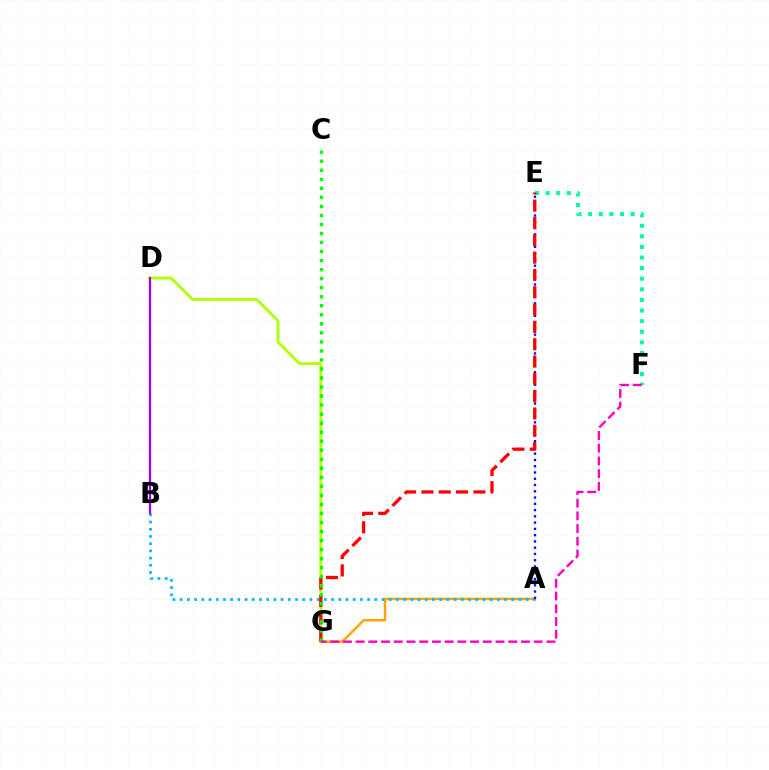{('A', 'G'): [{'color': '#ffa500', 'line_style': 'solid', 'thickness': 1.77}], ('E', 'F'): [{'color': '#00ff9d', 'line_style': 'dotted', 'thickness': 2.88}], ('D', 'G'): [{'color': '#b3ff00', 'line_style': 'solid', 'thickness': 2.06}], ('A', 'B'): [{'color': '#00b5ff', 'line_style': 'dotted', 'thickness': 1.96}], ('A', 'E'): [{'color': '#0010ff', 'line_style': 'dotted', 'thickness': 1.7}], ('E', 'G'): [{'color': '#ff0000', 'line_style': 'dashed', 'thickness': 2.35}], ('C', 'G'): [{'color': '#08ff00', 'line_style': 'dotted', 'thickness': 2.45}], ('F', 'G'): [{'color': '#ff00bd', 'line_style': 'dashed', 'thickness': 1.73}], ('B', 'D'): [{'color': '#9b00ff', 'line_style': 'solid', 'thickness': 1.65}]}